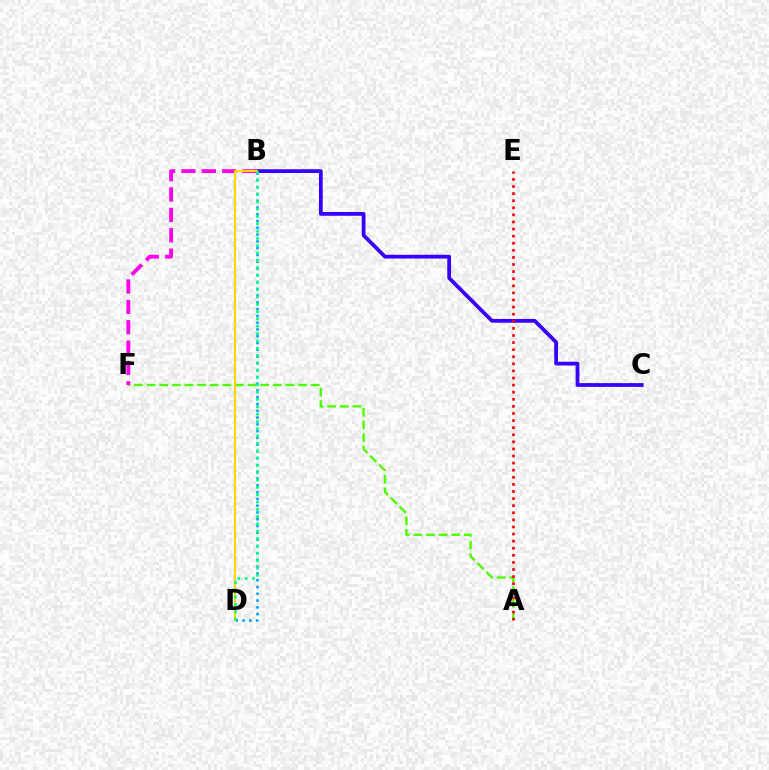{('A', 'F'): [{'color': '#4fff00', 'line_style': 'dashed', 'thickness': 1.72}], ('B', 'C'): [{'color': '#3700ff', 'line_style': 'solid', 'thickness': 2.71}], ('A', 'E'): [{'color': '#ff0000', 'line_style': 'dotted', 'thickness': 1.93}], ('B', 'D'): [{'color': '#009eff', 'line_style': 'dotted', 'thickness': 1.84}, {'color': '#ffd500', 'line_style': 'solid', 'thickness': 1.52}, {'color': '#00ff86', 'line_style': 'dotted', 'thickness': 1.99}], ('B', 'F'): [{'color': '#ff00ed', 'line_style': 'dashed', 'thickness': 2.77}]}